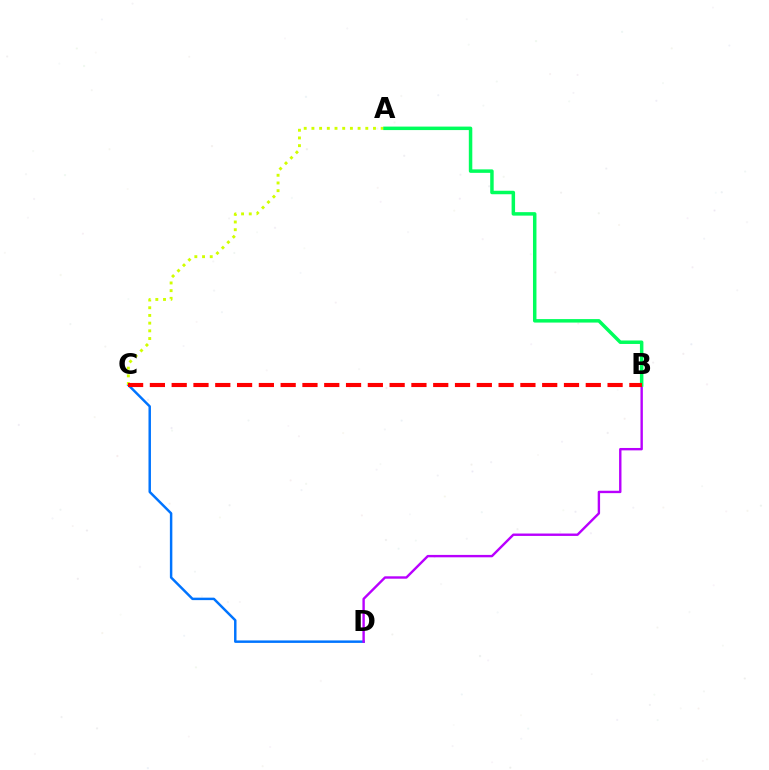{('C', 'D'): [{'color': '#0074ff', 'line_style': 'solid', 'thickness': 1.77}], ('B', 'D'): [{'color': '#b900ff', 'line_style': 'solid', 'thickness': 1.73}], ('A', 'C'): [{'color': '#d1ff00', 'line_style': 'dotted', 'thickness': 2.09}], ('A', 'B'): [{'color': '#00ff5c', 'line_style': 'solid', 'thickness': 2.51}], ('B', 'C'): [{'color': '#ff0000', 'line_style': 'dashed', 'thickness': 2.96}]}